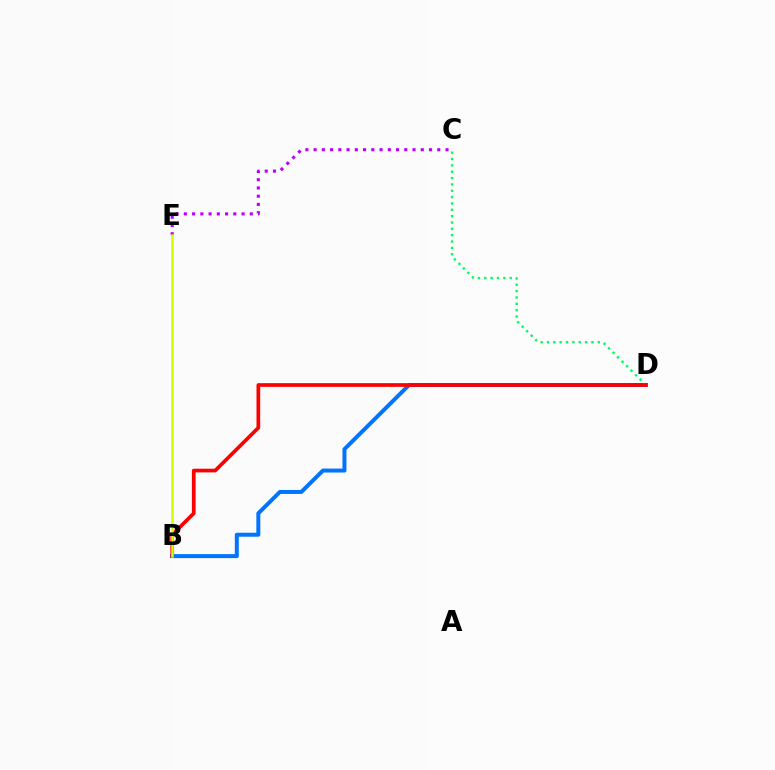{('B', 'D'): [{'color': '#0074ff', 'line_style': 'solid', 'thickness': 2.87}, {'color': '#ff0000', 'line_style': 'solid', 'thickness': 2.66}], ('C', 'D'): [{'color': '#00ff5c', 'line_style': 'dotted', 'thickness': 1.73}], ('C', 'E'): [{'color': '#b900ff', 'line_style': 'dotted', 'thickness': 2.24}], ('B', 'E'): [{'color': '#d1ff00', 'line_style': 'solid', 'thickness': 1.83}]}